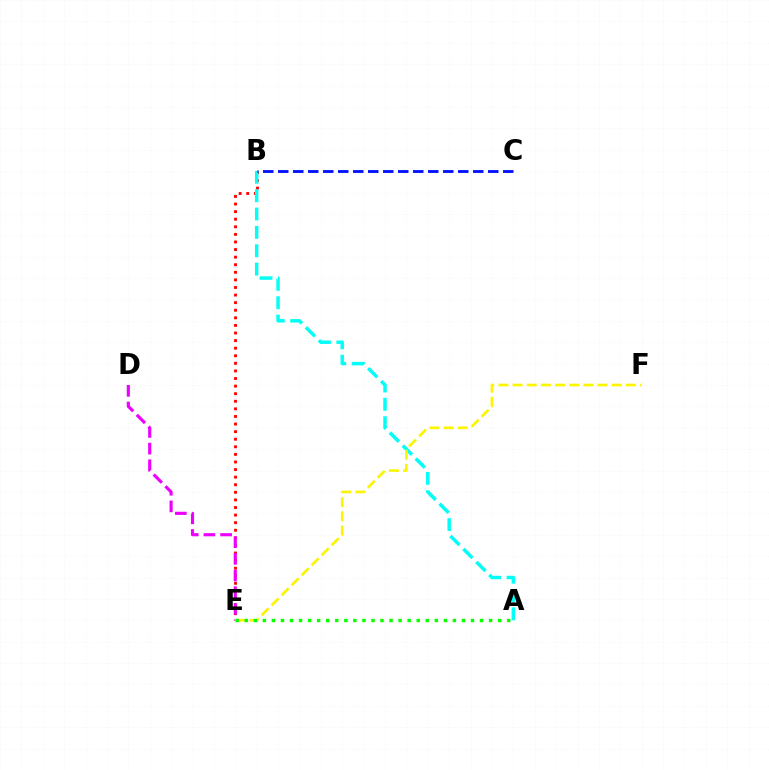{('B', 'E'): [{'color': '#ff0000', 'line_style': 'dotted', 'thickness': 2.06}], ('A', 'B'): [{'color': '#00fff6', 'line_style': 'dashed', 'thickness': 2.49}], ('D', 'E'): [{'color': '#ee00ff', 'line_style': 'dashed', 'thickness': 2.26}], ('E', 'F'): [{'color': '#fcf500', 'line_style': 'dashed', 'thickness': 1.92}], ('B', 'C'): [{'color': '#0010ff', 'line_style': 'dashed', 'thickness': 2.04}], ('A', 'E'): [{'color': '#08ff00', 'line_style': 'dotted', 'thickness': 2.46}]}